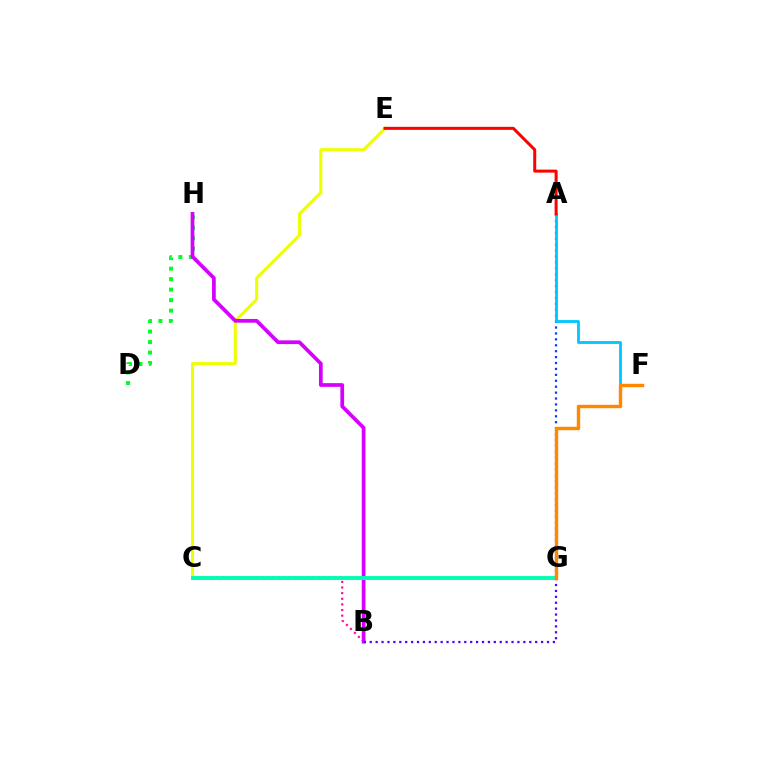{('A', 'G'): [{'color': '#003fff', 'line_style': 'dotted', 'thickness': 1.61}], ('B', 'C'): [{'color': '#ff00a0', 'line_style': 'dotted', 'thickness': 1.53}], ('D', 'H'): [{'color': '#00ff27', 'line_style': 'dotted', 'thickness': 2.85}], ('C', 'G'): [{'color': '#66ff00', 'line_style': 'dotted', 'thickness': 2.11}, {'color': '#00ffaf', 'line_style': 'solid', 'thickness': 2.78}], ('C', 'E'): [{'color': '#eeff00', 'line_style': 'solid', 'thickness': 2.22}], ('B', 'H'): [{'color': '#d600ff', 'line_style': 'solid', 'thickness': 2.68}], ('A', 'F'): [{'color': '#00c7ff', 'line_style': 'solid', 'thickness': 2.03}], ('B', 'G'): [{'color': '#4f00ff', 'line_style': 'dotted', 'thickness': 1.61}], ('F', 'G'): [{'color': '#ff8800', 'line_style': 'solid', 'thickness': 2.46}], ('A', 'E'): [{'color': '#ff0000', 'line_style': 'solid', 'thickness': 2.17}]}